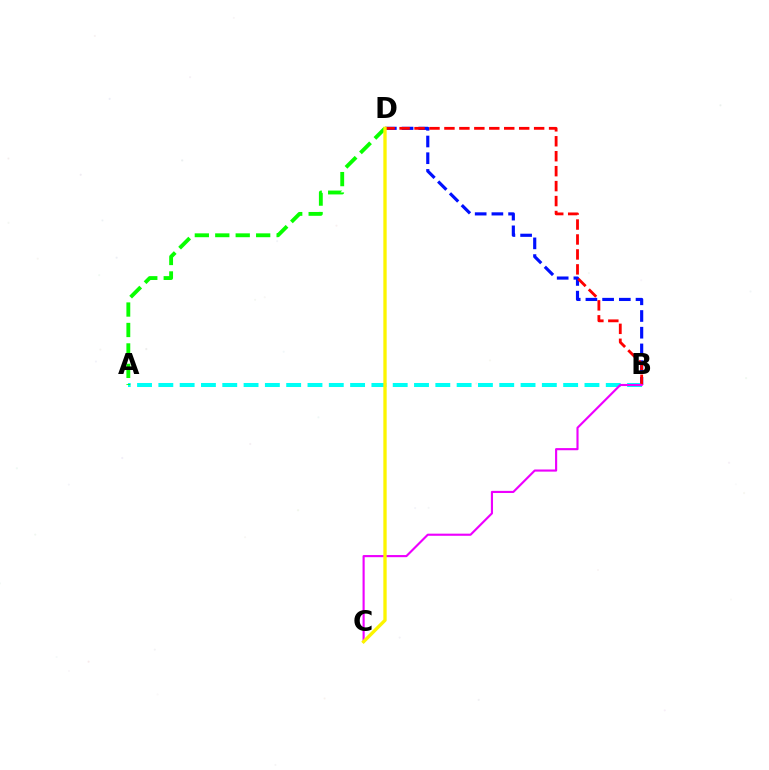{('B', 'D'): [{'color': '#0010ff', 'line_style': 'dashed', 'thickness': 2.27}, {'color': '#ff0000', 'line_style': 'dashed', 'thickness': 2.03}], ('A', 'B'): [{'color': '#00fff6', 'line_style': 'dashed', 'thickness': 2.89}], ('A', 'D'): [{'color': '#08ff00', 'line_style': 'dashed', 'thickness': 2.78}], ('B', 'C'): [{'color': '#ee00ff', 'line_style': 'solid', 'thickness': 1.54}], ('C', 'D'): [{'color': '#fcf500', 'line_style': 'solid', 'thickness': 2.4}]}